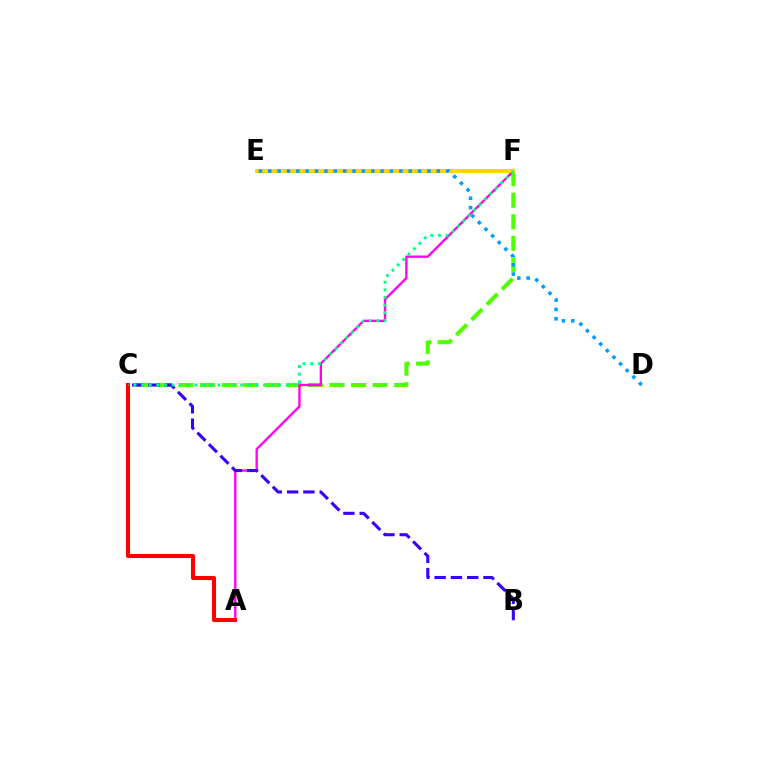{('C', 'F'): [{'color': '#4fff00', 'line_style': 'dashed', 'thickness': 2.93}, {'color': '#00ff86', 'line_style': 'dotted', 'thickness': 2.07}], ('A', 'F'): [{'color': '#ff00ed', 'line_style': 'solid', 'thickness': 1.68}], ('E', 'F'): [{'color': '#ffd500', 'line_style': 'solid', 'thickness': 2.89}], ('B', 'C'): [{'color': '#3700ff', 'line_style': 'dashed', 'thickness': 2.21}], ('A', 'C'): [{'color': '#ff0000', 'line_style': 'solid', 'thickness': 2.94}], ('D', 'E'): [{'color': '#009eff', 'line_style': 'dotted', 'thickness': 2.54}]}